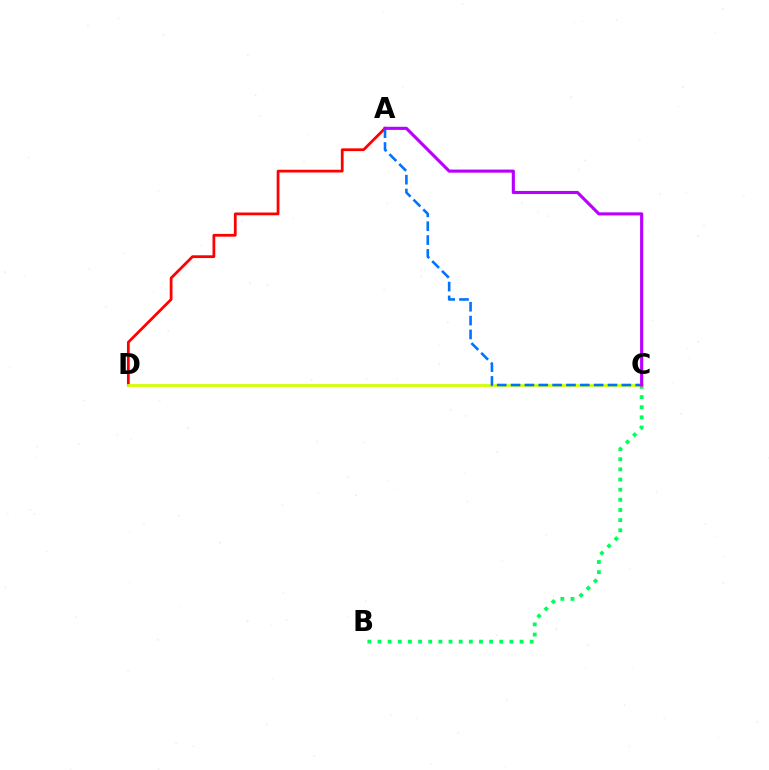{('A', 'D'): [{'color': '#ff0000', 'line_style': 'solid', 'thickness': 1.99}], ('B', 'C'): [{'color': '#00ff5c', 'line_style': 'dotted', 'thickness': 2.76}], ('C', 'D'): [{'color': '#d1ff00', 'line_style': 'solid', 'thickness': 1.98}], ('A', 'C'): [{'color': '#0074ff', 'line_style': 'dashed', 'thickness': 1.88}, {'color': '#b900ff', 'line_style': 'solid', 'thickness': 2.24}]}